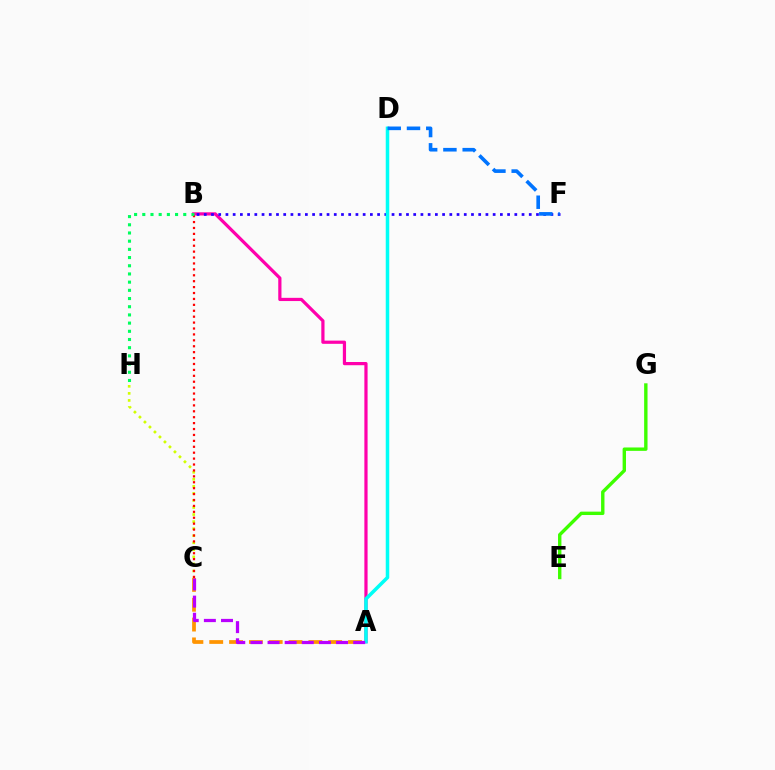{('C', 'H'): [{'color': '#d1ff00', 'line_style': 'dotted', 'thickness': 1.92}], ('A', 'B'): [{'color': '#ff00ac', 'line_style': 'solid', 'thickness': 2.31}], ('B', 'F'): [{'color': '#2500ff', 'line_style': 'dotted', 'thickness': 1.96}], ('E', 'G'): [{'color': '#3dff00', 'line_style': 'solid', 'thickness': 2.44}], ('A', 'C'): [{'color': '#ff9400', 'line_style': 'dashed', 'thickness': 2.69}, {'color': '#b900ff', 'line_style': 'dashed', 'thickness': 2.33}], ('A', 'D'): [{'color': '#00fff6', 'line_style': 'solid', 'thickness': 2.54}], ('B', 'C'): [{'color': '#ff0000', 'line_style': 'dotted', 'thickness': 1.61}], ('D', 'F'): [{'color': '#0074ff', 'line_style': 'dashed', 'thickness': 2.62}], ('B', 'H'): [{'color': '#00ff5c', 'line_style': 'dotted', 'thickness': 2.23}]}